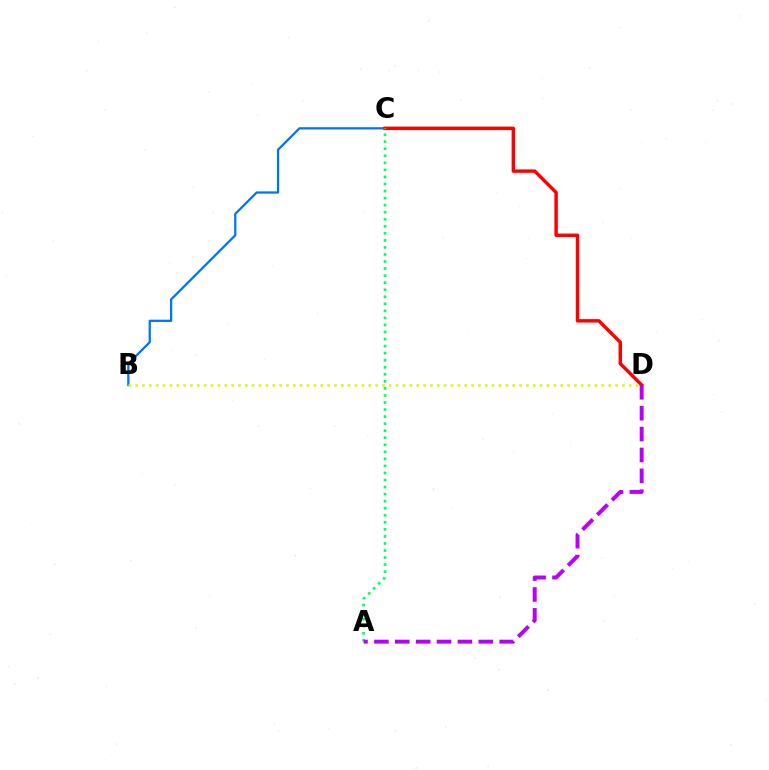{('B', 'C'): [{'color': '#0074ff', 'line_style': 'solid', 'thickness': 1.64}], ('C', 'D'): [{'color': '#ff0000', 'line_style': 'solid', 'thickness': 2.48}], ('A', 'C'): [{'color': '#00ff5c', 'line_style': 'dotted', 'thickness': 1.91}], ('B', 'D'): [{'color': '#d1ff00', 'line_style': 'dotted', 'thickness': 1.86}], ('A', 'D'): [{'color': '#b900ff', 'line_style': 'dashed', 'thickness': 2.84}]}